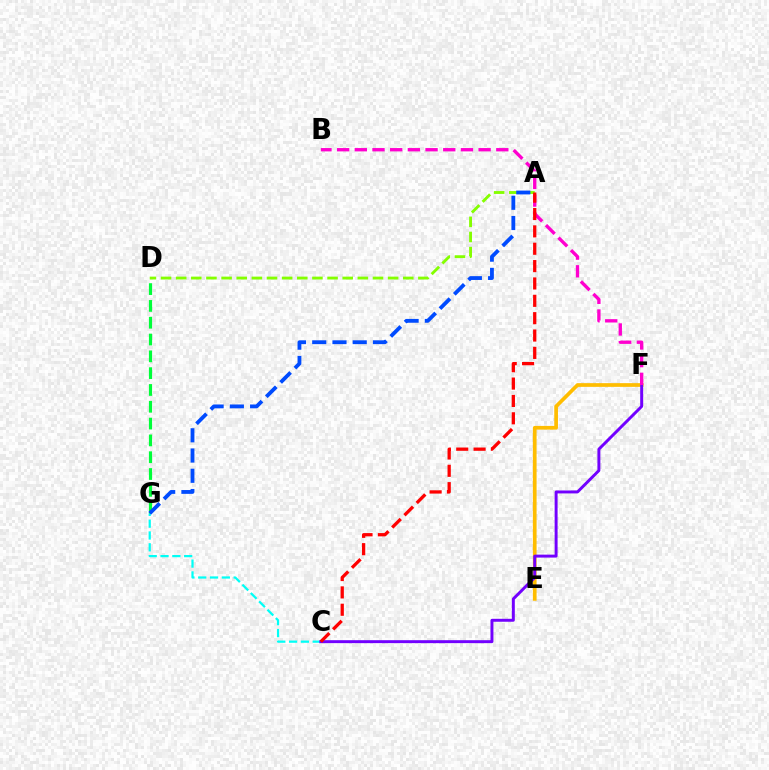{('C', 'G'): [{'color': '#00fff6', 'line_style': 'dashed', 'thickness': 1.61}], ('A', 'D'): [{'color': '#84ff00', 'line_style': 'dashed', 'thickness': 2.06}], ('D', 'G'): [{'color': '#00ff39', 'line_style': 'dashed', 'thickness': 2.28}], ('A', 'G'): [{'color': '#004bff', 'line_style': 'dashed', 'thickness': 2.75}], ('E', 'F'): [{'color': '#ffbd00', 'line_style': 'solid', 'thickness': 2.67}], ('C', 'F'): [{'color': '#7200ff', 'line_style': 'solid', 'thickness': 2.12}], ('B', 'F'): [{'color': '#ff00cf', 'line_style': 'dashed', 'thickness': 2.4}], ('A', 'C'): [{'color': '#ff0000', 'line_style': 'dashed', 'thickness': 2.36}]}